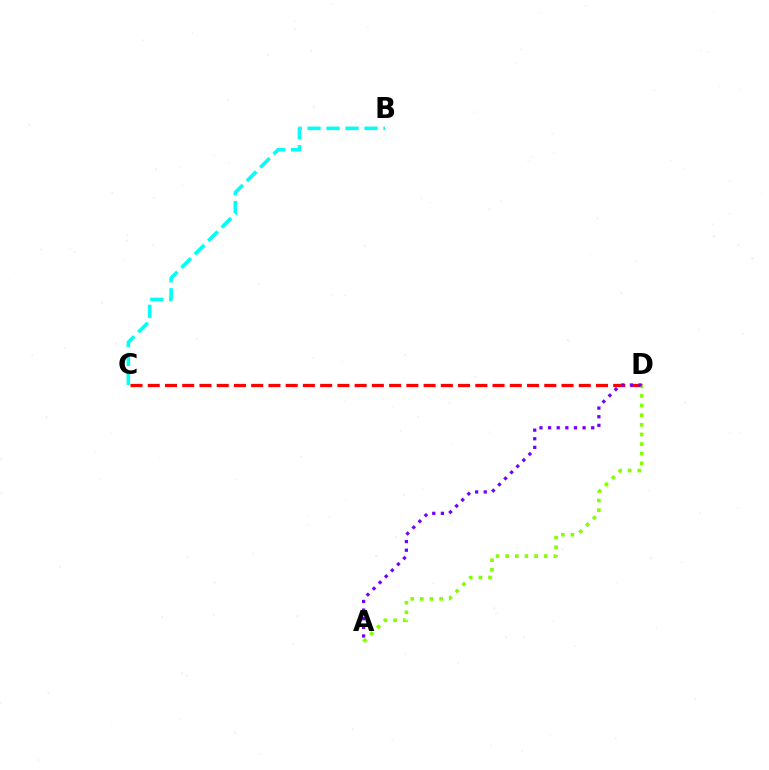{('B', 'C'): [{'color': '#00fff6', 'line_style': 'dashed', 'thickness': 2.58}], ('C', 'D'): [{'color': '#ff0000', 'line_style': 'dashed', 'thickness': 2.34}], ('A', 'D'): [{'color': '#84ff00', 'line_style': 'dotted', 'thickness': 2.62}, {'color': '#7200ff', 'line_style': 'dotted', 'thickness': 2.34}]}